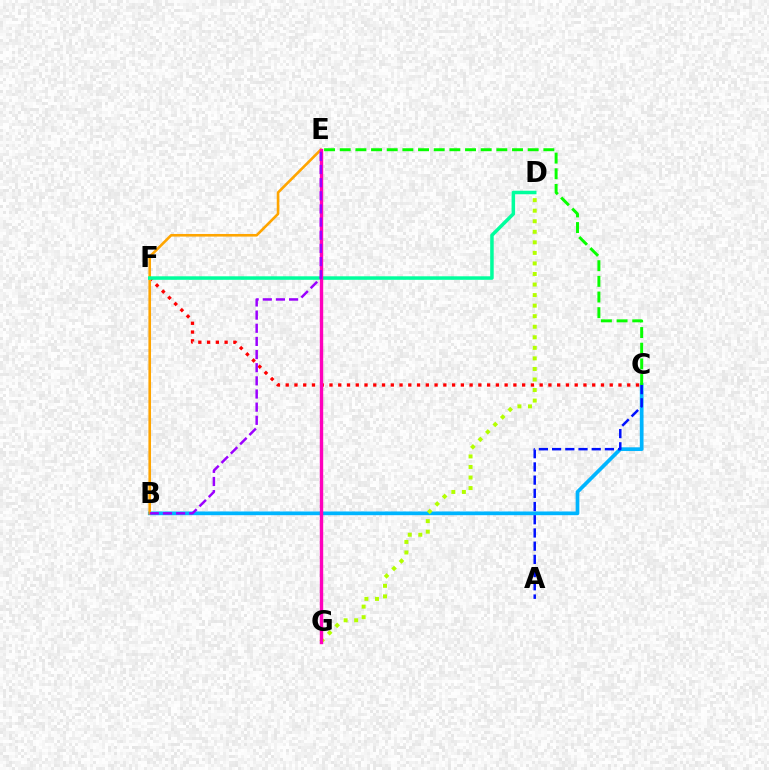{('B', 'C'): [{'color': '#00b5ff', 'line_style': 'solid', 'thickness': 2.67}], ('C', 'F'): [{'color': '#ff0000', 'line_style': 'dotted', 'thickness': 2.38}], ('D', 'G'): [{'color': '#b3ff00', 'line_style': 'dotted', 'thickness': 2.87}], ('B', 'E'): [{'color': '#ffa500', 'line_style': 'solid', 'thickness': 1.88}, {'color': '#9b00ff', 'line_style': 'dashed', 'thickness': 1.79}], ('D', 'F'): [{'color': '#00ff9d', 'line_style': 'solid', 'thickness': 2.53}], ('E', 'G'): [{'color': '#ff00bd', 'line_style': 'solid', 'thickness': 2.44}], ('C', 'E'): [{'color': '#08ff00', 'line_style': 'dashed', 'thickness': 2.13}], ('A', 'C'): [{'color': '#0010ff', 'line_style': 'dashed', 'thickness': 1.79}]}